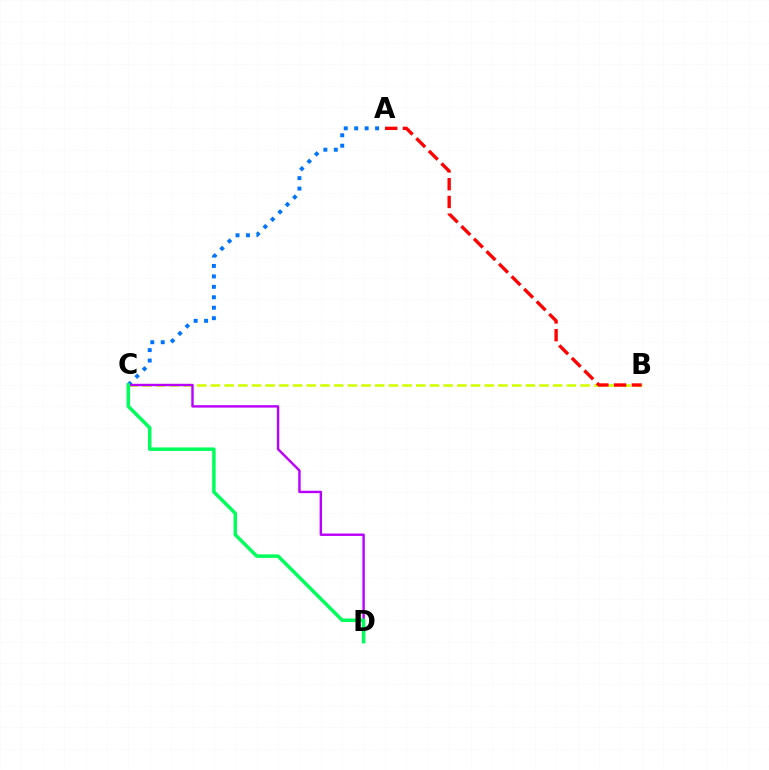{('B', 'C'): [{'color': '#d1ff00', 'line_style': 'dashed', 'thickness': 1.86}], ('A', 'B'): [{'color': '#ff0000', 'line_style': 'dashed', 'thickness': 2.41}], ('A', 'C'): [{'color': '#0074ff', 'line_style': 'dotted', 'thickness': 2.84}], ('C', 'D'): [{'color': '#b900ff', 'line_style': 'solid', 'thickness': 1.74}, {'color': '#00ff5c', 'line_style': 'solid', 'thickness': 2.51}]}